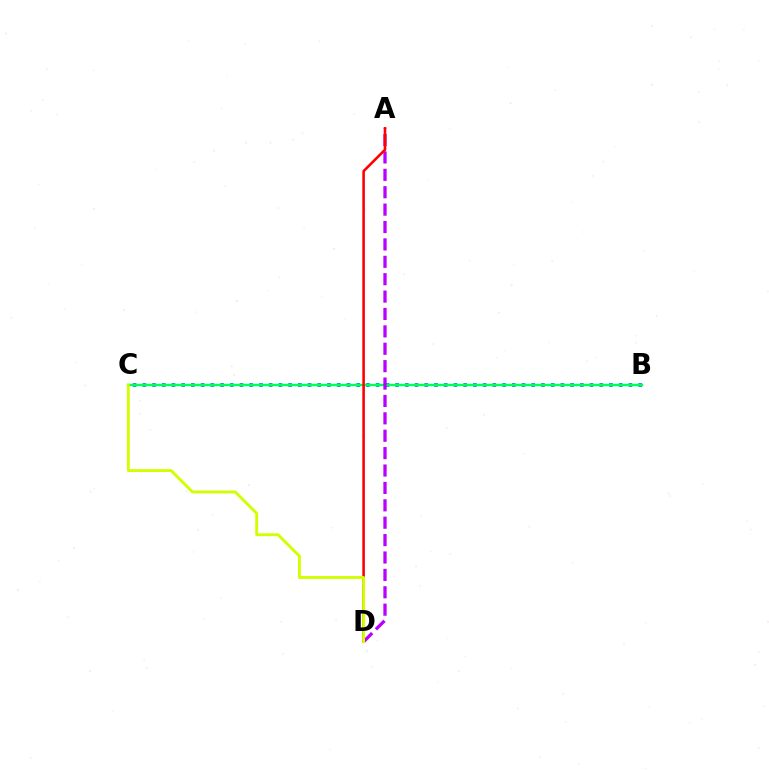{('B', 'C'): [{'color': '#0074ff', 'line_style': 'dotted', 'thickness': 2.64}, {'color': '#00ff5c', 'line_style': 'solid', 'thickness': 1.75}], ('A', 'D'): [{'color': '#b900ff', 'line_style': 'dashed', 'thickness': 2.36}, {'color': '#ff0000', 'line_style': 'solid', 'thickness': 1.86}], ('C', 'D'): [{'color': '#d1ff00', 'line_style': 'solid', 'thickness': 2.08}]}